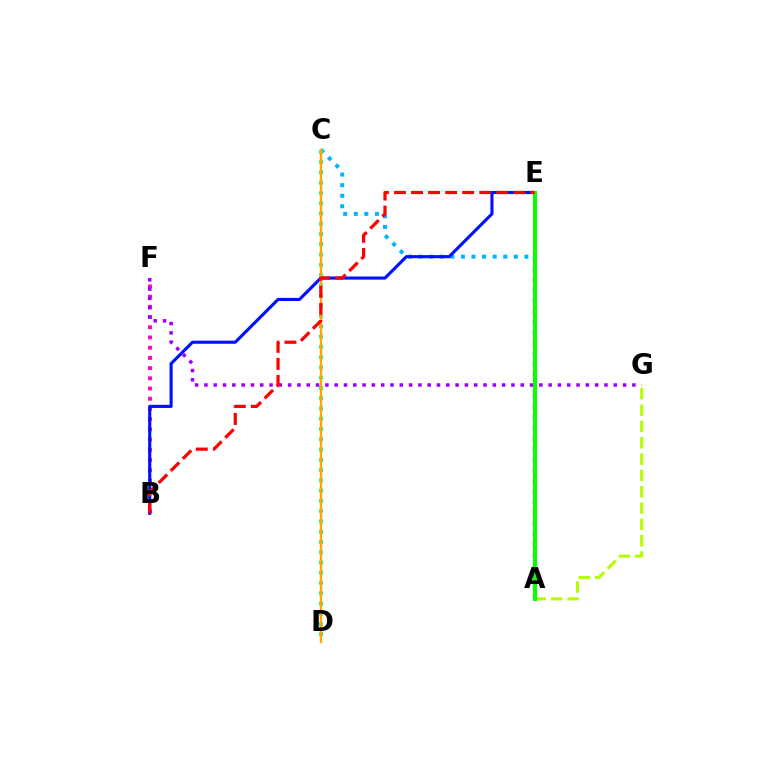{('A', 'C'): [{'color': '#00b5ff', 'line_style': 'dotted', 'thickness': 2.87}], ('B', 'F'): [{'color': '#ff00bd', 'line_style': 'dotted', 'thickness': 2.77}], ('C', 'D'): [{'color': '#00ff9d', 'line_style': 'dotted', 'thickness': 2.79}, {'color': '#ffa500', 'line_style': 'solid', 'thickness': 1.7}], ('B', 'E'): [{'color': '#0010ff', 'line_style': 'solid', 'thickness': 2.24}, {'color': '#ff0000', 'line_style': 'dashed', 'thickness': 2.32}], ('A', 'G'): [{'color': '#b3ff00', 'line_style': 'dashed', 'thickness': 2.22}], ('F', 'G'): [{'color': '#9b00ff', 'line_style': 'dotted', 'thickness': 2.53}], ('A', 'E'): [{'color': '#08ff00', 'line_style': 'solid', 'thickness': 2.92}]}